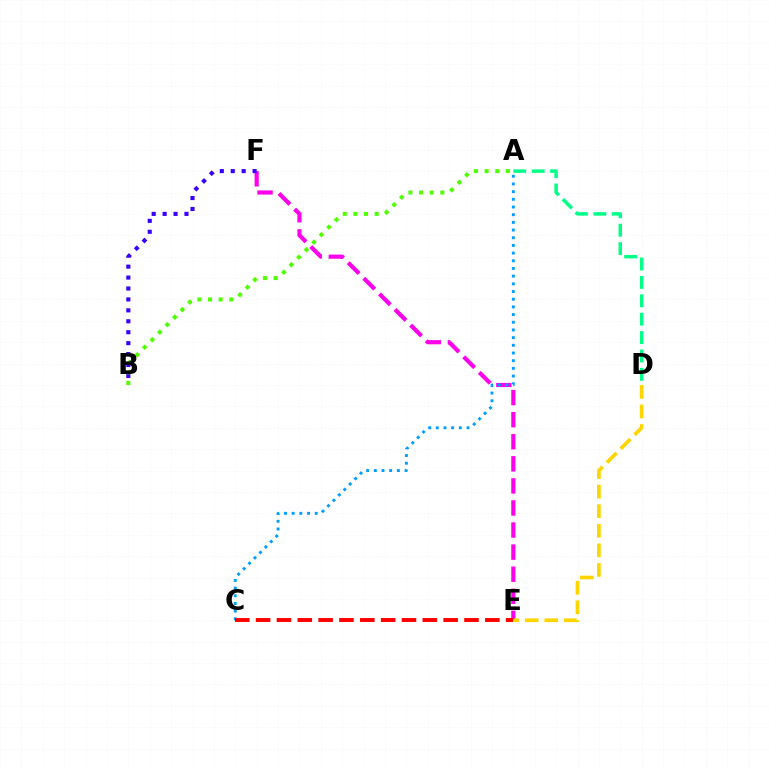{('E', 'F'): [{'color': '#ff00ed', 'line_style': 'dashed', 'thickness': 3.0}], ('D', 'E'): [{'color': '#ffd500', 'line_style': 'dashed', 'thickness': 2.66}], ('A', 'C'): [{'color': '#009eff', 'line_style': 'dotted', 'thickness': 2.09}], ('B', 'F'): [{'color': '#3700ff', 'line_style': 'dotted', 'thickness': 2.97}], ('A', 'B'): [{'color': '#4fff00', 'line_style': 'dotted', 'thickness': 2.89}], ('A', 'D'): [{'color': '#00ff86', 'line_style': 'dashed', 'thickness': 2.5}], ('C', 'E'): [{'color': '#ff0000', 'line_style': 'dashed', 'thickness': 2.83}]}